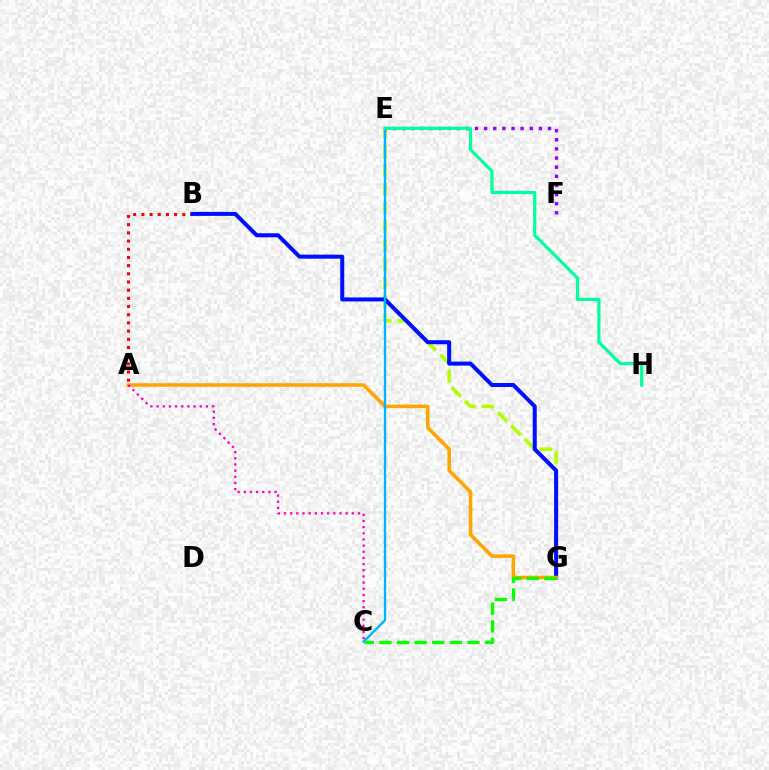{('E', 'G'): [{'color': '#b3ff00', 'line_style': 'dashed', 'thickness': 2.56}], ('A', 'B'): [{'color': '#ff0000', 'line_style': 'dotted', 'thickness': 2.22}], ('B', 'G'): [{'color': '#0010ff', 'line_style': 'solid', 'thickness': 2.9}], ('A', 'G'): [{'color': '#ffa500', 'line_style': 'solid', 'thickness': 2.56}], ('C', 'G'): [{'color': '#08ff00', 'line_style': 'dashed', 'thickness': 2.39}], ('E', 'F'): [{'color': '#9b00ff', 'line_style': 'dotted', 'thickness': 2.48}], ('C', 'E'): [{'color': '#00b5ff', 'line_style': 'solid', 'thickness': 1.7}], ('A', 'C'): [{'color': '#ff00bd', 'line_style': 'dotted', 'thickness': 1.67}], ('E', 'H'): [{'color': '#00ff9d', 'line_style': 'solid', 'thickness': 2.29}]}